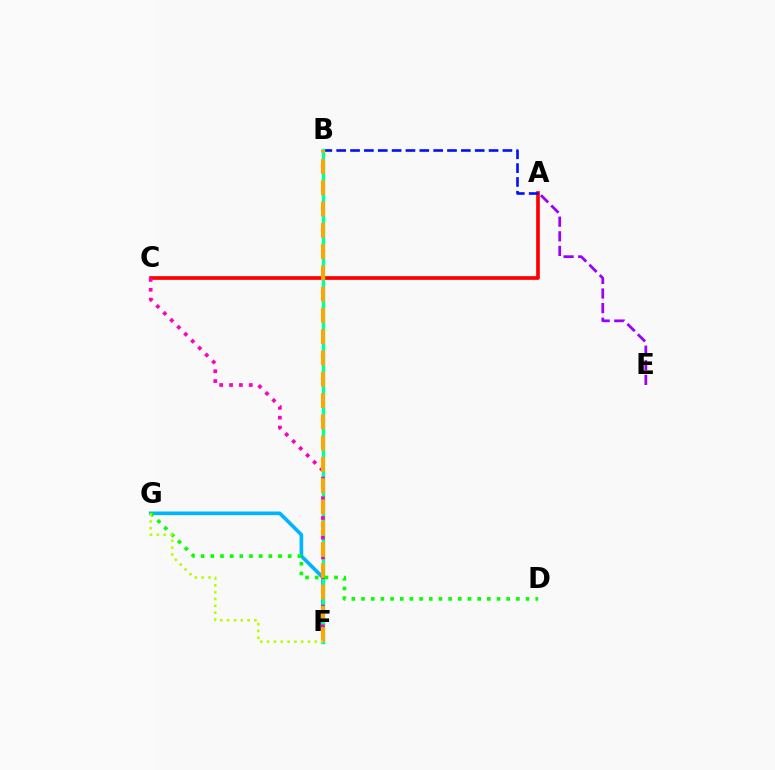{('A', 'C'): [{'color': '#ff0000', 'line_style': 'solid', 'thickness': 2.65}], ('F', 'G'): [{'color': '#00b5ff', 'line_style': 'solid', 'thickness': 2.64}, {'color': '#b3ff00', 'line_style': 'dotted', 'thickness': 1.85}], ('A', 'B'): [{'color': '#0010ff', 'line_style': 'dashed', 'thickness': 1.88}], ('A', 'E'): [{'color': '#9b00ff', 'line_style': 'dashed', 'thickness': 1.98}], ('B', 'F'): [{'color': '#00ff9d', 'line_style': 'solid', 'thickness': 2.46}, {'color': '#ffa500', 'line_style': 'dashed', 'thickness': 2.89}], ('C', 'F'): [{'color': '#ff00bd', 'line_style': 'dotted', 'thickness': 2.68}], ('D', 'G'): [{'color': '#08ff00', 'line_style': 'dotted', 'thickness': 2.63}]}